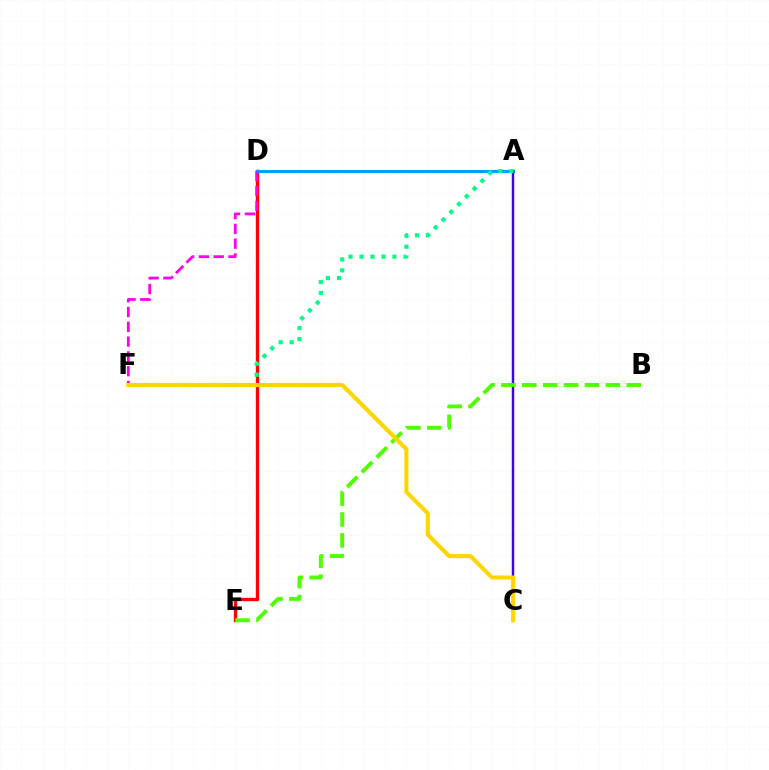{('D', 'E'): [{'color': '#ff0000', 'line_style': 'solid', 'thickness': 2.41}], ('A', 'D'): [{'color': '#009eff', 'line_style': 'solid', 'thickness': 2.23}], ('A', 'C'): [{'color': '#3700ff', 'line_style': 'solid', 'thickness': 1.77}], ('B', 'E'): [{'color': '#4fff00', 'line_style': 'dashed', 'thickness': 2.84}], ('A', 'F'): [{'color': '#00ff86', 'line_style': 'dotted', 'thickness': 2.99}], ('D', 'F'): [{'color': '#ff00ed', 'line_style': 'dashed', 'thickness': 2.01}], ('C', 'F'): [{'color': '#ffd500', 'line_style': 'solid', 'thickness': 2.94}]}